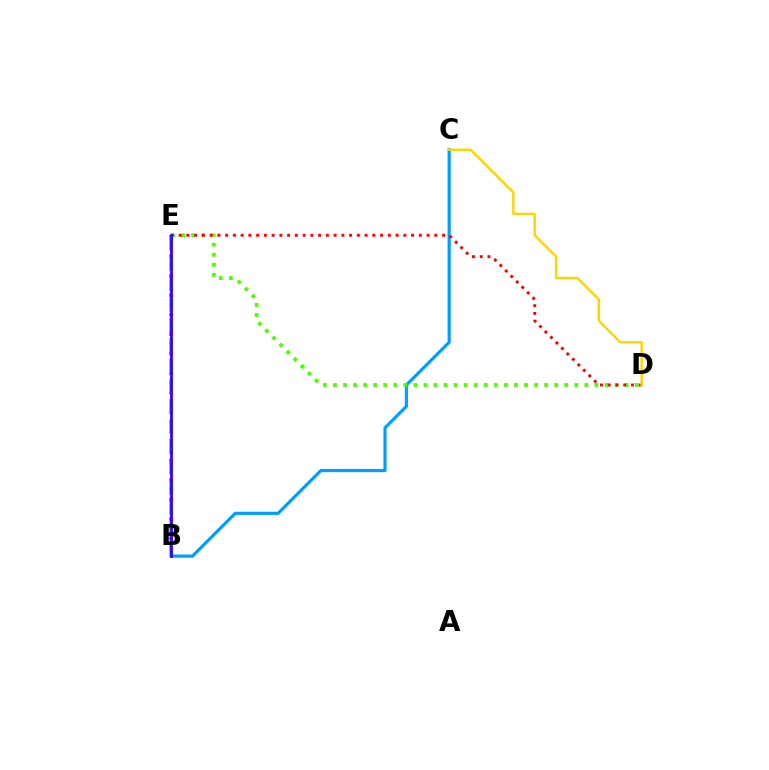{('B', 'C'): [{'color': '#009eff', 'line_style': 'solid', 'thickness': 2.28}], ('B', 'E'): [{'color': '#ff00ed', 'line_style': 'dotted', 'thickness': 2.64}, {'color': '#00ff86', 'line_style': 'dashed', 'thickness': 2.77}, {'color': '#3700ff', 'line_style': 'solid', 'thickness': 2.01}], ('D', 'E'): [{'color': '#4fff00', 'line_style': 'dotted', 'thickness': 2.73}, {'color': '#ff0000', 'line_style': 'dotted', 'thickness': 2.11}], ('C', 'D'): [{'color': '#ffd500', 'line_style': 'solid', 'thickness': 1.74}]}